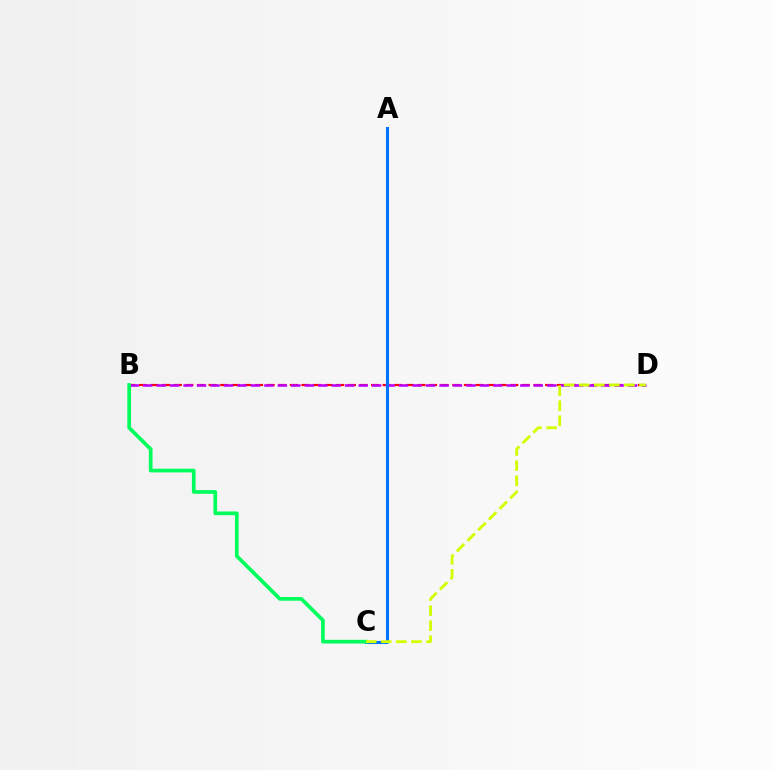{('B', 'D'): [{'color': '#ff0000', 'line_style': 'dashed', 'thickness': 1.58}, {'color': '#b900ff', 'line_style': 'dashed', 'thickness': 1.83}], ('A', 'C'): [{'color': '#0074ff', 'line_style': 'solid', 'thickness': 2.21}], ('B', 'C'): [{'color': '#00ff5c', 'line_style': 'solid', 'thickness': 2.66}], ('C', 'D'): [{'color': '#d1ff00', 'line_style': 'dashed', 'thickness': 2.05}]}